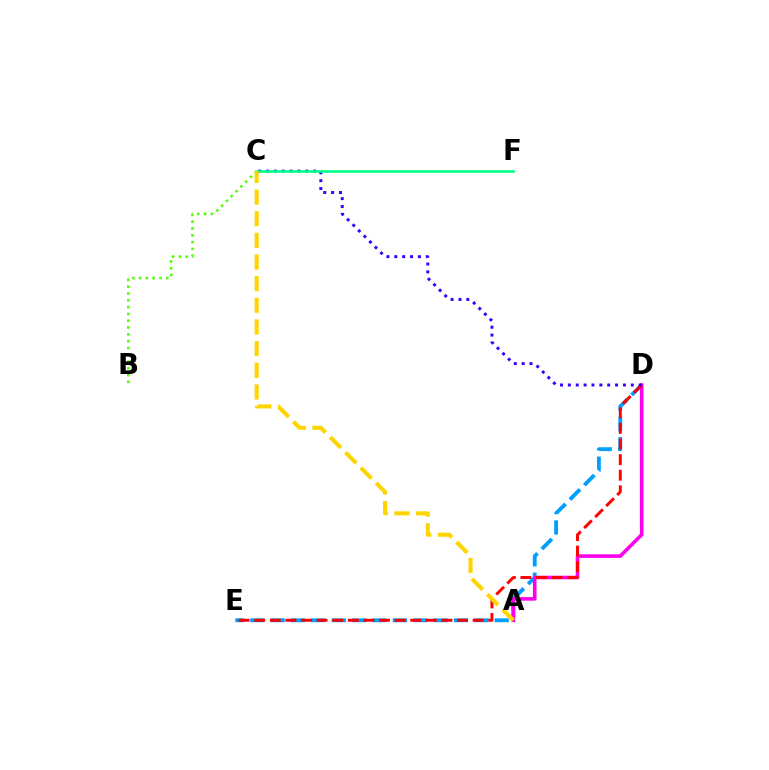{('D', 'E'): [{'color': '#009eff', 'line_style': 'dashed', 'thickness': 2.77}, {'color': '#ff0000', 'line_style': 'dashed', 'thickness': 2.12}], ('A', 'D'): [{'color': '#ff00ed', 'line_style': 'solid', 'thickness': 2.58}], ('C', 'D'): [{'color': '#3700ff', 'line_style': 'dotted', 'thickness': 2.14}], ('B', 'C'): [{'color': '#4fff00', 'line_style': 'dotted', 'thickness': 1.85}], ('C', 'F'): [{'color': '#00ff86', 'line_style': 'solid', 'thickness': 1.85}], ('A', 'C'): [{'color': '#ffd500', 'line_style': 'dashed', 'thickness': 2.94}]}